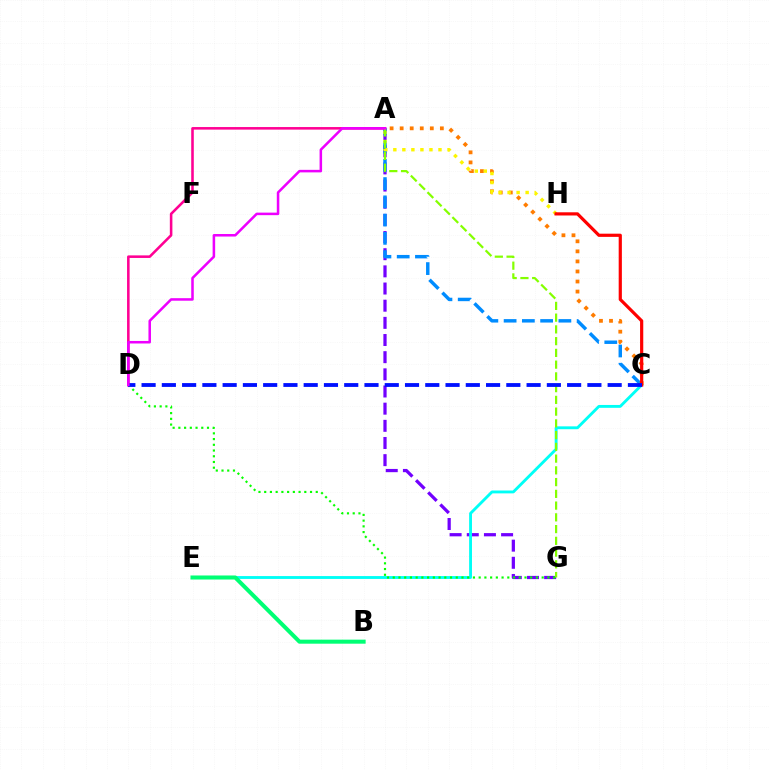{('A', 'G'): [{'color': '#7200ff', 'line_style': 'dashed', 'thickness': 2.33}, {'color': '#84ff00', 'line_style': 'dashed', 'thickness': 1.6}], ('C', 'E'): [{'color': '#00fff6', 'line_style': 'solid', 'thickness': 2.06}], ('A', 'C'): [{'color': '#008cff', 'line_style': 'dashed', 'thickness': 2.48}, {'color': '#ff7c00', 'line_style': 'dotted', 'thickness': 2.73}], ('A', 'D'): [{'color': '#ff0094', 'line_style': 'solid', 'thickness': 1.85}, {'color': '#ee00ff', 'line_style': 'solid', 'thickness': 1.82}], ('A', 'H'): [{'color': '#fcf500', 'line_style': 'dotted', 'thickness': 2.45}], ('D', 'G'): [{'color': '#08ff00', 'line_style': 'dotted', 'thickness': 1.56}], ('C', 'H'): [{'color': '#ff0000', 'line_style': 'solid', 'thickness': 2.3}], ('C', 'D'): [{'color': '#0010ff', 'line_style': 'dashed', 'thickness': 2.75}], ('B', 'E'): [{'color': '#00ff74', 'line_style': 'solid', 'thickness': 2.91}]}